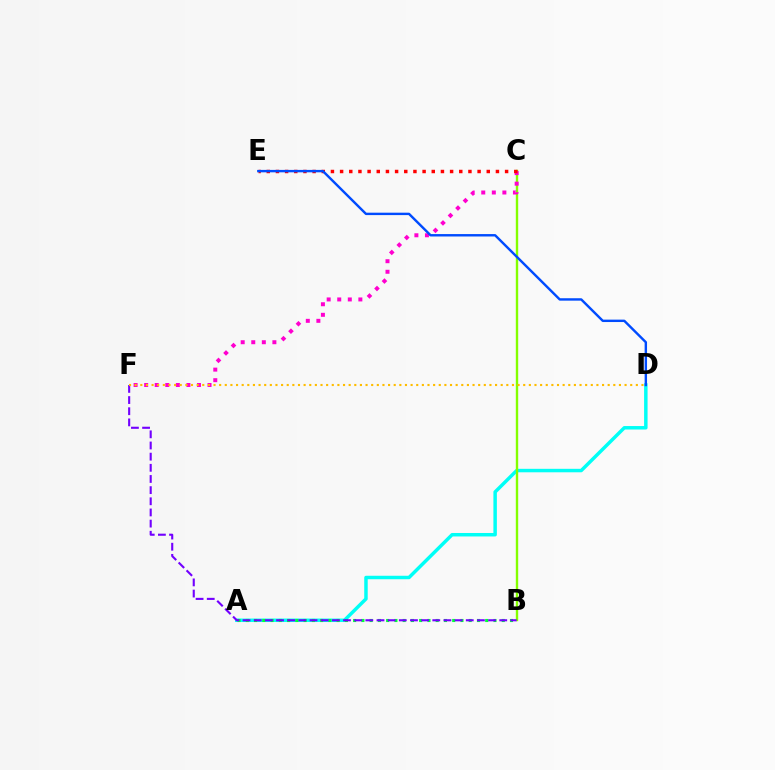{('A', 'D'): [{'color': '#00fff6', 'line_style': 'solid', 'thickness': 2.5}], ('A', 'B'): [{'color': '#00ff39', 'line_style': 'dotted', 'thickness': 2.24}], ('B', 'C'): [{'color': '#84ff00', 'line_style': 'solid', 'thickness': 1.72}], ('C', 'F'): [{'color': '#ff00cf', 'line_style': 'dotted', 'thickness': 2.87}], ('B', 'F'): [{'color': '#7200ff', 'line_style': 'dashed', 'thickness': 1.52}], ('C', 'E'): [{'color': '#ff0000', 'line_style': 'dotted', 'thickness': 2.49}], ('D', 'F'): [{'color': '#ffbd00', 'line_style': 'dotted', 'thickness': 1.53}], ('D', 'E'): [{'color': '#004bff', 'line_style': 'solid', 'thickness': 1.74}]}